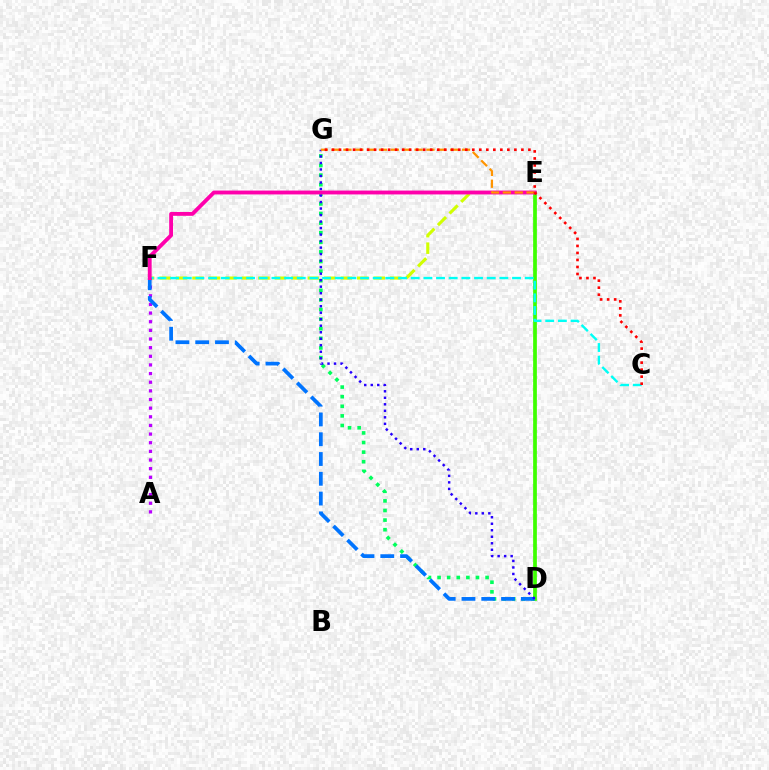{('A', 'F'): [{'color': '#b900ff', 'line_style': 'dotted', 'thickness': 2.35}], ('E', 'F'): [{'color': '#d1ff00', 'line_style': 'dashed', 'thickness': 2.24}, {'color': '#ff00ac', 'line_style': 'solid', 'thickness': 2.78}], ('D', 'E'): [{'color': '#3dff00', 'line_style': 'solid', 'thickness': 2.69}], ('D', 'G'): [{'color': '#00ff5c', 'line_style': 'dotted', 'thickness': 2.61}, {'color': '#2500ff', 'line_style': 'dotted', 'thickness': 1.77}], ('C', 'F'): [{'color': '#00fff6', 'line_style': 'dashed', 'thickness': 1.72}], ('D', 'F'): [{'color': '#0074ff', 'line_style': 'dashed', 'thickness': 2.69}], ('E', 'G'): [{'color': '#ff9400', 'line_style': 'dashed', 'thickness': 1.61}], ('C', 'G'): [{'color': '#ff0000', 'line_style': 'dotted', 'thickness': 1.91}]}